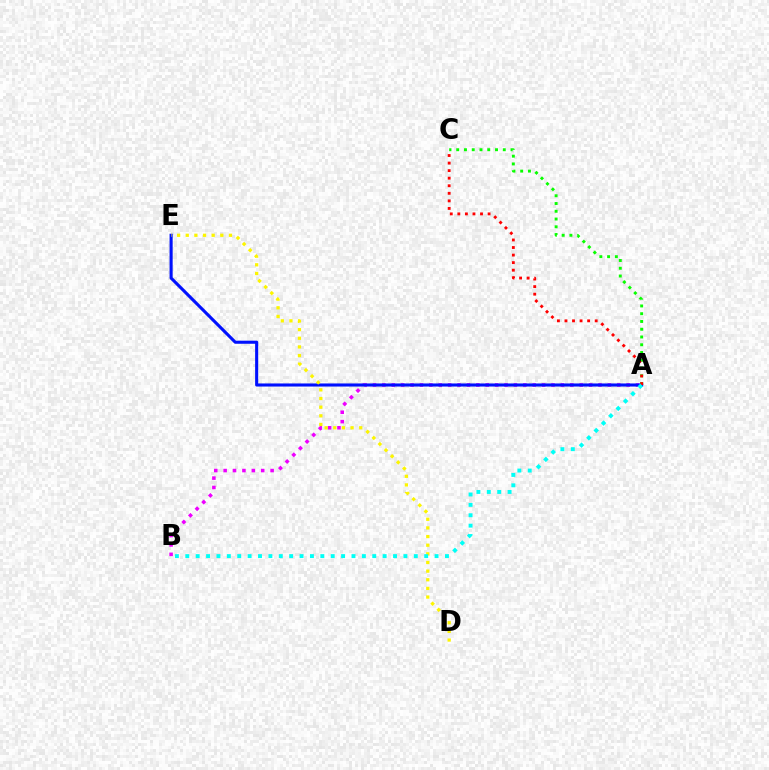{('A', 'B'): [{'color': '#ee00ff', 'line_style': 'dotted', 'thickness': 2.55}, {'color': '#00fff6', 'line_style': 'dotted', 'thickness': 2.82}], ('A', 'C'): [{'color': '#08ff00', 'line_style': 'dotted', 'thickness': 2.11}, {'color': '#ff0000', 'line_style': 'dotted', 'thickness': 2.05}], ('A', 'E'): [{'color': '#0010ff', 'line_style': 'solid', 'thickness': 2.22}], ('D', 'E'): [{'color': '#fcf500', 'line_style': 'dotted', 'thickness': 2.35}]}